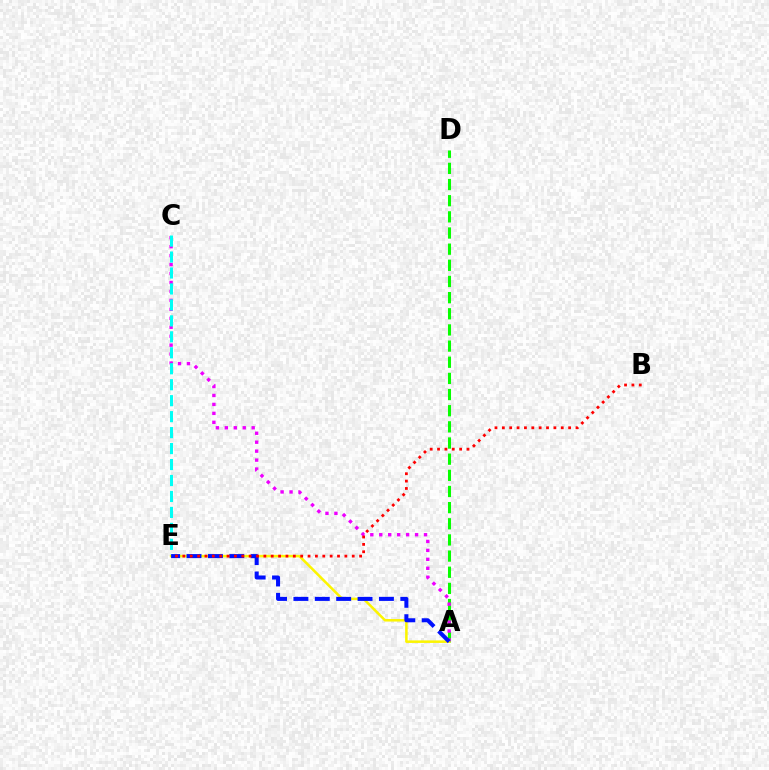{('A', 'D'): [{'color': '#08ff00', 'line_style': 'dashed', 'thickness': 2.19}], ('A', 'C'): [{'color': '#ee00ff', 'line_style': 'dotted', 'thickness': 2.43}], ('C', 'E'): [{'color': '#00fff6', 'line_style': 'dashed', 'thickness': 2.17}], ('A', 'E'): [{'color': '#fcf500', 'line_style': 'solid', 'thickness': 1.83}, {'color': '#0010ff', 'line_style': 'dashed', 'thickness': 2.9}], ('B', 'E'): [{'color': '#ff0000', 'line_style': 'dotted', 'thickness': 2.0}]}